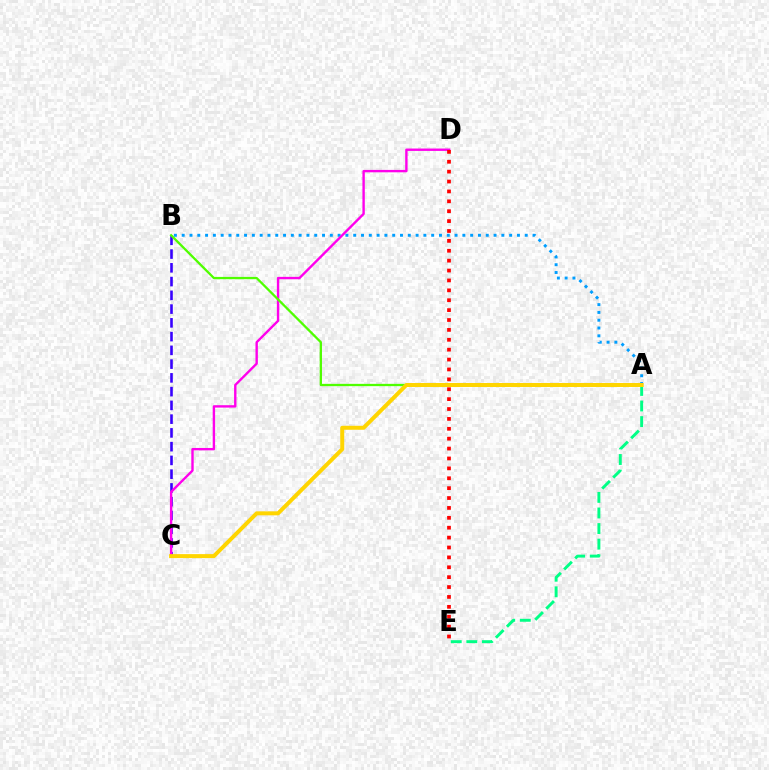{('B', 'C'): [{'color': '#3700ff', 'line_style': 'dashed', 'thickness': 1.87}], ('A', 'B'): [{'color': '#009eff', 'line_style': 'dotted', 'thickness': 2.12}, {'color': '#4fff00', 'line_style': 'solid', 'thickness': 1.65}], ('C', 'D'): [{'color': '#ff00ed', 'line_style': 'solid', 'thickness': 1.72}], ('D', 'E'): [{'color': '#ff0000', 'line_style': 'dotted', 'thickness': 2.69}], ('A', 'E'): [{'color': '#00ff86', 'line_style': 'dashed', 'thickness': 2.12}], ('A', 'C'): [{'color': '#ffd500', 'line_style': 'solid', 'thickness': 2.87}]}